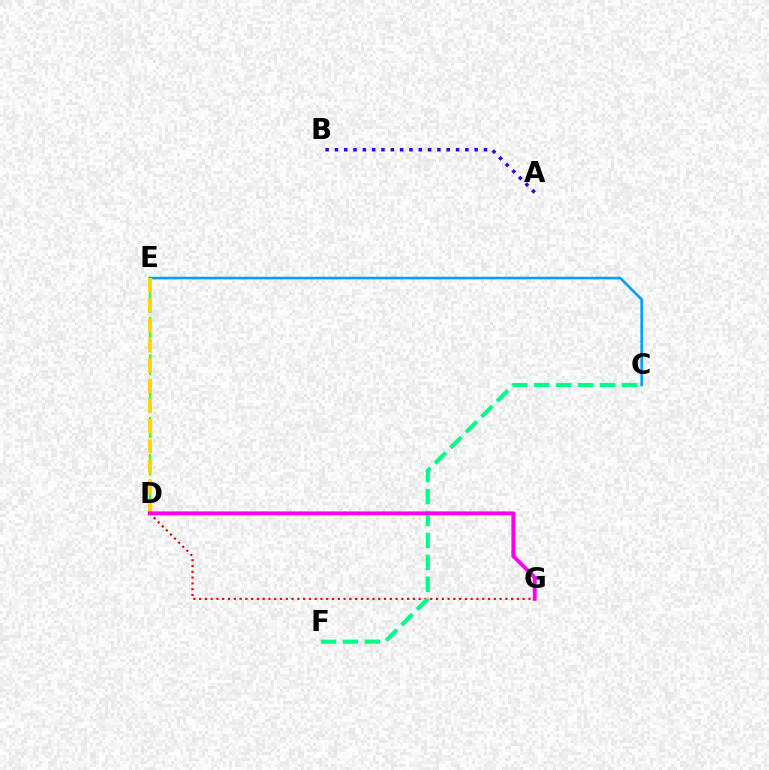{('D', 'E'): [{'color': '#4fff00', 'line_style': 'dashed', 'thickness': 1.7}, {'color': '#ffd500', 'line_style': 'dashed', 'thickness': 2.74}], ('C', 'E'): [{'color': '#009eff', 'line_style': 'solid', 'thickness': 1.87}], ('D', 'G'): [{'color': '#ff0000', 'line_style': 'dotted', 'thickness': 1.57}, {'color': '#ff00ed', 'line_style': 'solid', 'thickness': 2.78}], ('A', 'B'): [{'color': '#3700ff', 'line_style': 'dotted', 'thickness': 2.53}], ('C', 'F'): [{'color': '#00ff86', 'line_style': 'dashed', 'thickness': 2.98}]}